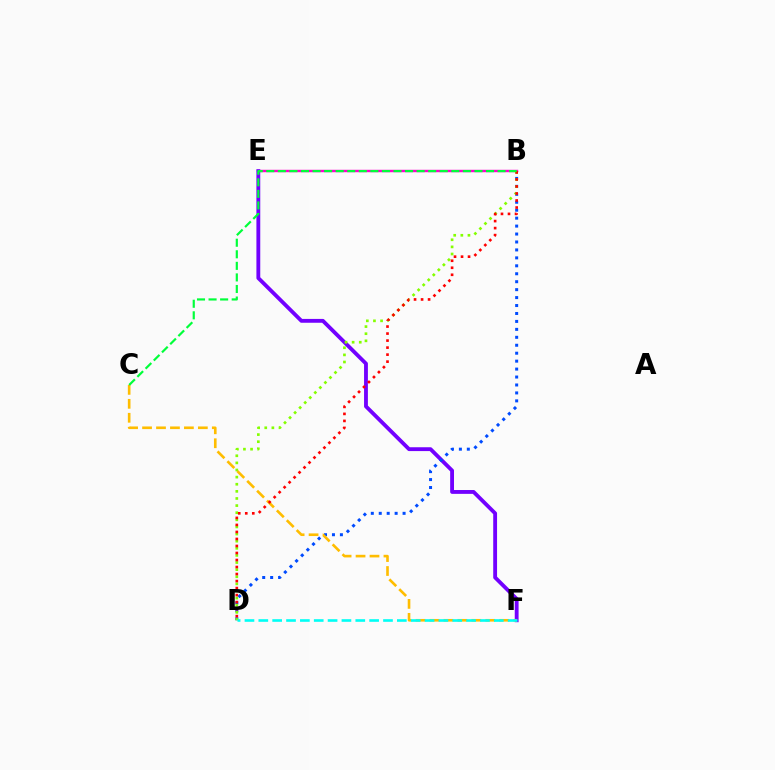{('B', 'E'): [{'color': '#ff00cf', 'line_style': 'solid', 'thickness': 1.75}], ('E', 'F'): [{'color': '#7200ff', 'line_style': 'solid', 'thickness': 2.76}], ('B', 'D'): [{'color': '#004bff', 'line_style': 'dotted', 'thickness': 2.16}, {'color': '#84ff00', 'line_style': 'dotted', 'thickness': 1.93}, {'color': '#ff0000', 'line_style': 'dotted', 'thickness': 1.91}], ('C', 'F'): [{'color': '#ffbd00', 'line_style': 'dashed', 'thickness': 1.89}], ('B', 'C'): [{'color': '#00ff39', 'line_style': 'dashed', 'thickness': 1.57}], ('D', 'F'): [{'color': '#00fff6', 'line_style': 'dashed', 'thickness': 1.88}]}